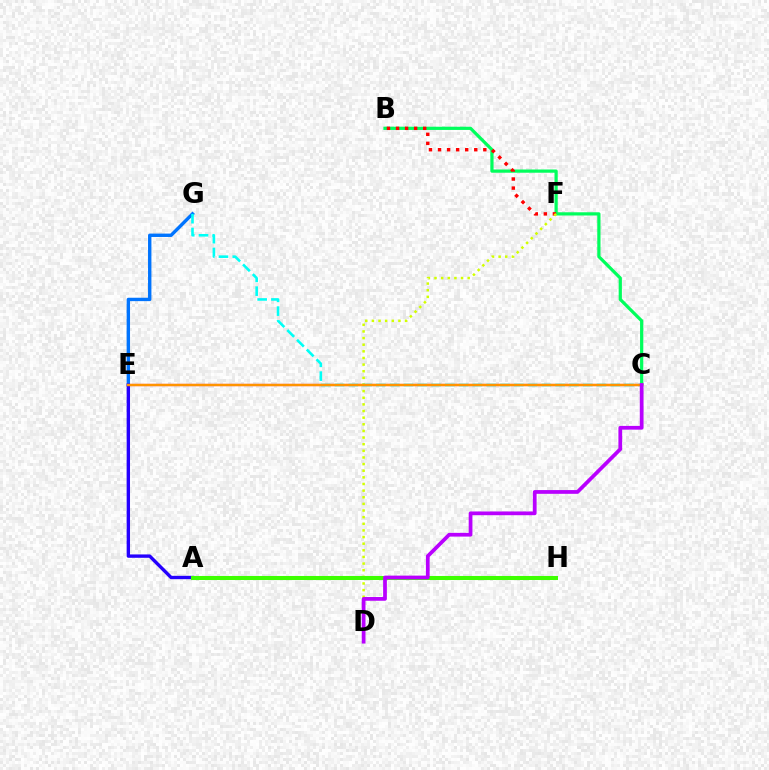{('B', 'C'): [{'color': '#00ff5c', 'line_style': 'solid', 'thickness': 2.32}], ('B', 'F'): [{'color': '#ff0000', 'line_style': 'dotted', 'thickness': 2.46}], ('C', 'E'): [{'color': '#ff00ac', 'line_style': 'solid', 'thickness': 1.56}, {'color': '#ff9400', 'line_style': 'solid', 'thickness': 1.76}], ('E', 'G'): [{'color': '#0074ff', 'line_style': 'solid', 'thickness': 2.44}], ('A', 'E'): [{'color': '#2500ff', 'line_style': 'solid', 'thickness': 2.42}], ('D', 'F'): [{'color': '#d1ff00', 'line_style': 'dotted', 'thickness': 1.8}], ('A', 'H'): [{'color': '#3dff00', 'line_style': 'solid', 'thickness': 2.91}], ('C', 'G'): [{'color': '#00fff6', 'line_style': 'dashed', 'thickness': 1.87}], ('C', 'D'): [{'color': '#b900ff', 'line_style': 'solid', 'thickness': 2.69}]}